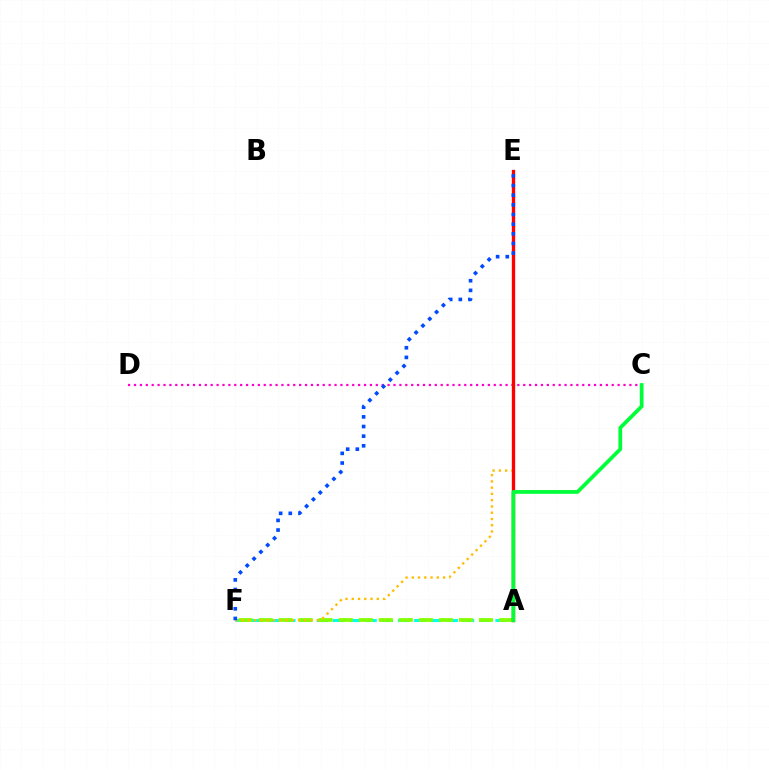{('A', 'F'): [{'color': '#00fff6', 'line_style': 'dashed', 'thickness': 2.21}, {'color': '#84ff00', 'line_style': 'dashed', 'thickness': 2.72}], ('C', 'D'): [{'color': '#ff00cf', 'line_style': 'dotted', 'thickness': 1.6}], ('E', 'F'): [{'color': '#ffbd00', 'line_style': 'dotted', 'thickness': 1.7}, {'color': '#004bff', 'line_style': 'dotted', 'thickness': 2.62}], ('A', 'E'): [{'color': '#7200ff', 'line_style': 'dashed', 'thickness': 1.91}, {'color': '#ff0000', 'line_style': 'solid', 'thickness': 2.39}], ('A', 'C'): [{'color': '#00ff39', 'line_style': 'solid', 'thickness': 2.7}]}